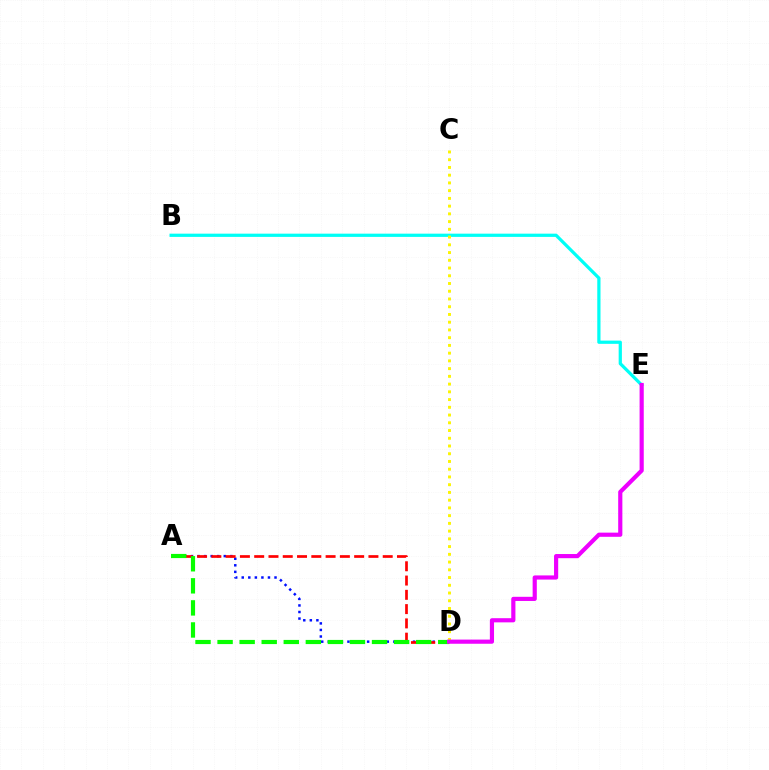{('A', 'D'): [{'color': '#0010ff', 'line_style': 'dotted', 'thickness': 1.78}, {'color': '#ff0000', 'line_style': 'dashed', 'thickness': 1.94}, {'color': '#08ff00', 'line_style': 'dashed', 'thickness': 3.0}], ('B', 'E'): [{'color': '#00fff6', 'line_style': 'solid', 'thickness': 2.33}], ('C', 'D'): [{'color': '#fcf500', 'line_style': 'dotted', 'thickness': 2.1}], ('D', 'E'): [{'color': '#ee00ff', 'line_style': 'solid', 'thickness': 3.0}]}